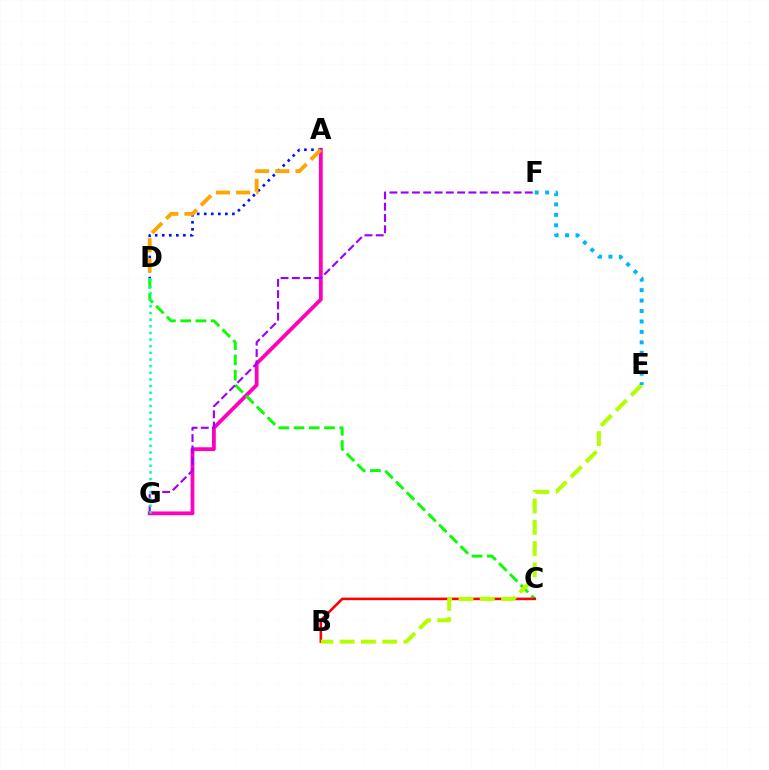{('A', 'G'): [{'color': '#ff00bd', 'line_style': 'solid', 'thickness': 2.73}], ('A', 'D'): [{'color': '#0010ff', 'line_style': 'dotted', 'thickness': 1.91}, {'color': '#ffa500', 'line_style': 'dashed', 'thickness': 2.74}], ('C', 'D'): [{'color': '#08ff00', 'line_style': 'dashed', 'thickness': 2.07}], ('F', 'G'): [{'color': '#9b00ff', 'line_style': 'dashed', 'thickness': 1.53}], ('D', 'G'): [{'color': '#00ff9d', 'line_style': 'dotted', 'thickness': 1.8}], ('B', 'C'): [{'color': '#ff0000', 'line_style': 'solid', 'thickness': 1.85}], ('B', 'E'): [{'color': '#b3ff00', 'line_style': 'dashed', 'thickness': 2.89}], ('E', 'F'): [{'color': '#00b5ff', 'line_style': 'dotted', 'thickness': 2.84}]}